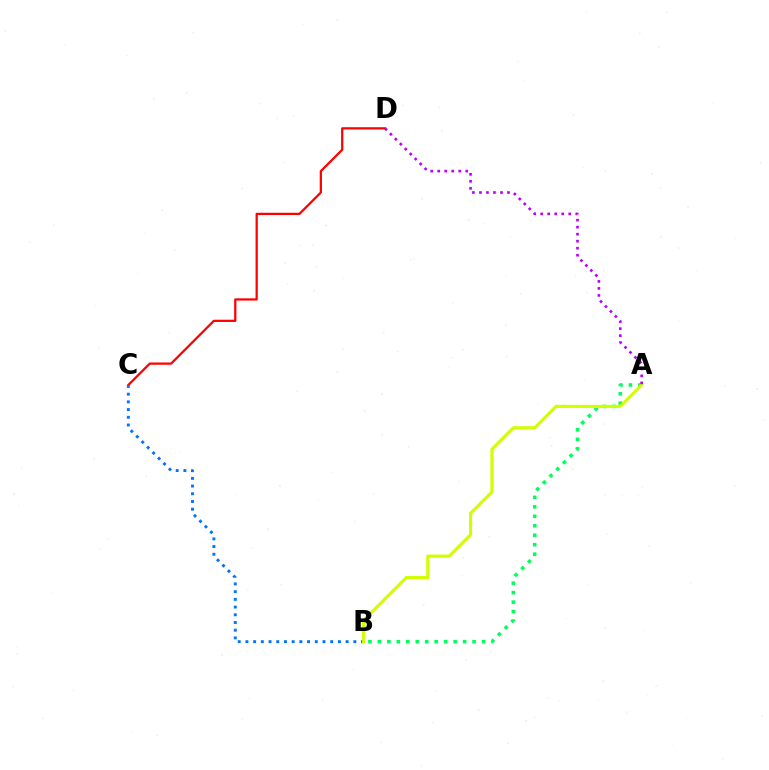{('A', 'B'): [{'color': '#00ff5c', 'line_style': 'dotted', 'thickness': 2.57}, {'color': '#d1ff00', 'line_style': 'solid', 'thickness': 2.24}], ('C', 'D'): [{'color': '#ff0000', 'line_style': 'solid', 'thickness': 1.62}], ('B', 'C'): [{'color': '#0074ff', 'line_style': 'dotted', 'thickness': 2.09}], ('A', 'D'): [{'color': '#b900ff', 'line_style': 'dotted', 'thickness': 1.9}]}